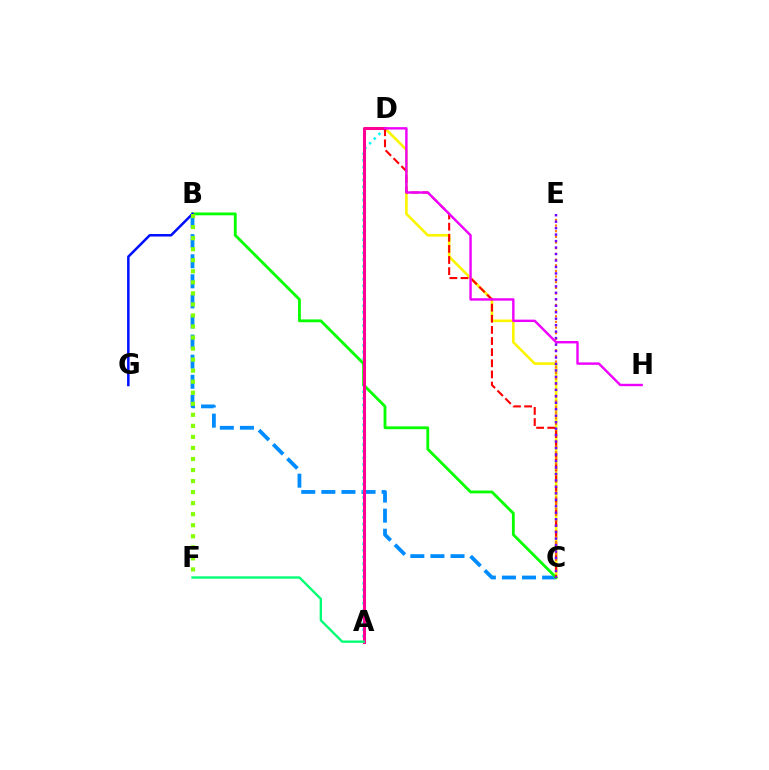{('B', 'C'): [{'color': '#008cff', 'line_style': 'dashed', 'thickness': 2.73}, {'color': '#08ff00', 'line_style': 'solid', 'thickness': 2.04}], ('A', 'D'): [{'color': '#00fff6', 'line_style': 'dotted', 'thickness': 1.8}, {'color': '#ff0094', 'line_style': 'solid', 'thickness': 2.19}], ('C', 'D'): [{'color': '#fcf500', 'line_style': 'solid', 'thickness': 1.89}, {'color': '#ff0000', 'line_style': 'dashed', 'thickness': 1.51}], ('B', 'G'): [{'color': '#0010ff', 'line_style': 'solid', 'thickness': 1.81}], ('A', 'F'): [{'color': '#00ff74', 'line_style': 'solid', 'thickness': 1.69}], ('C', 'E'): [{'color': '#ff7c00', 'line_style': 'dotted', 'thickness': 1.54}, {'color': '#7200ff', 'line_style': 'dotted', 'thickness': 1.76}], ('D', 'H'): [{'color': '#ee00ff', 'line_style': 'solid', 'thickness': 1.74}], ('B', 'F'): [{'color': '#84ff00', 'line_style': 'dotted', 'thickness': 3.0}]}